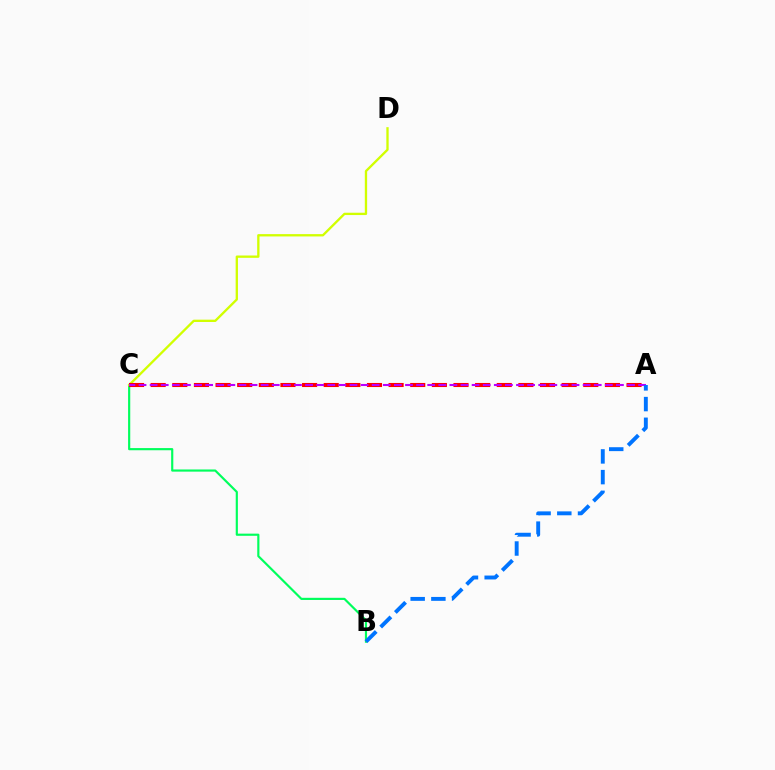{('B', 'C'): [{'color': '#00ff5c', 'line_style': 'solid', 'thickness': 1.56}], ('C', 'D'): [{'color': '#d1ff00', 'line_style': 'solid', 'thickness': 1.67}], ('A', 'C'): [{'color': '#ff0000', 'line_style': 'dashed', 'thickness': 2.94}, {'color': '#b900ff', 'line_style': 'dashed', 'thickness': 1.51}], ('A', 'B'): [{'color': '#0074ff', 'line_style': 'dashed', 'thickness': 2.81}]}